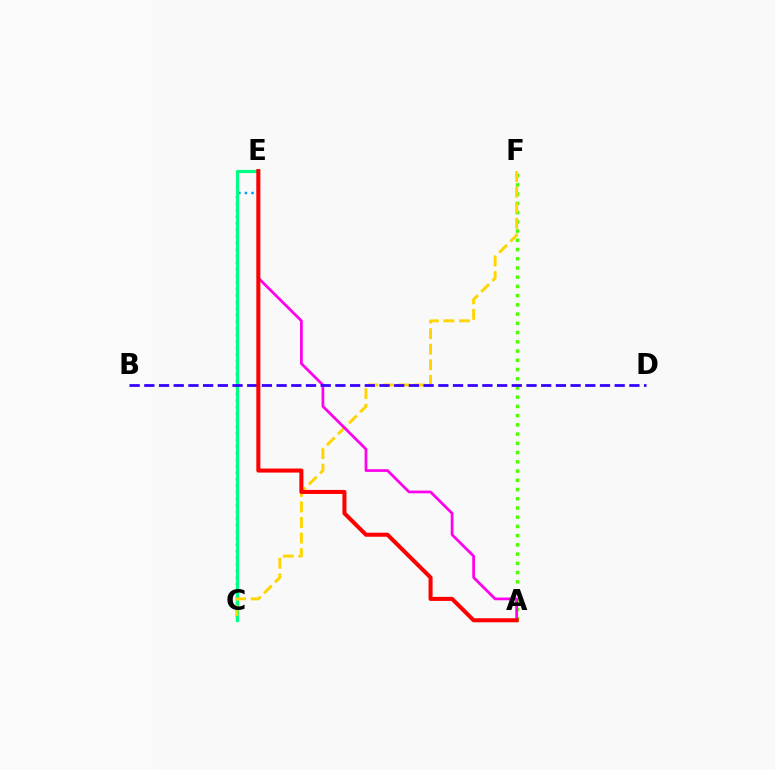{('C', 'E'): [{'color': '#009eff', 'line_style': 'dotted', 'thickness': 1.78}, {'color': '#00ff86', 'line_style': 'solid', 'thickness': 2.32}], ('A', 'F'): [{'color': '#4fff00', 'line_style': 'dotted', 'thickness': 2.51}], ('C', 'F'): [{'color': '#ffd500', 'line_style': 'dashed', 'thickness': 2.12}], ('A', 'E'): [{'color': '#ff00ed', 'line_style': 'solid', 'thickness': 1.97}, {'color': '#ff0000', 'line_style': 'solid', 'thickness': 2.91}], ('B', 'D'): [{'color': '#3700ff', 'line_style': 'dashed', 'thickness': 2.0}]}